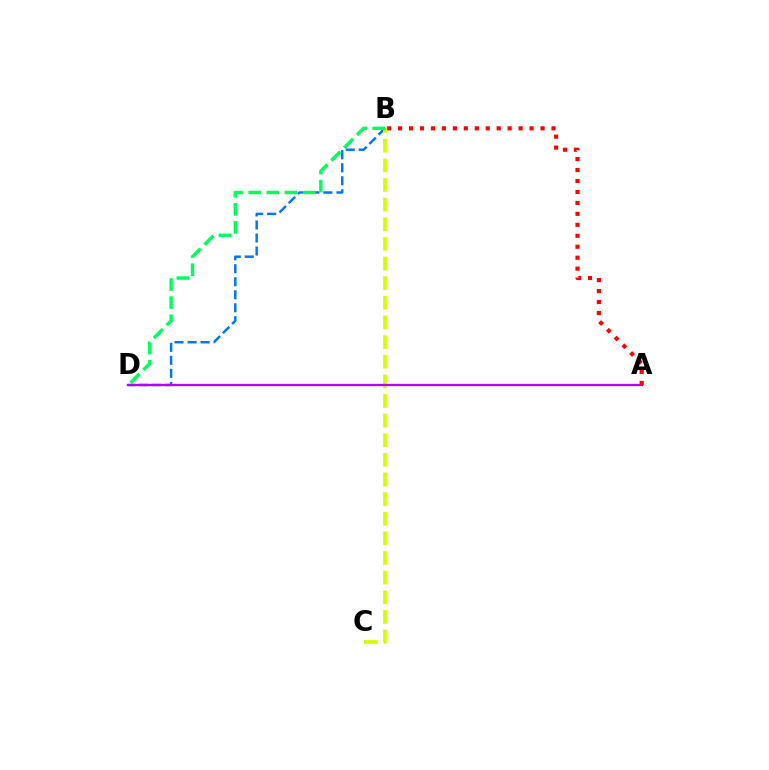{('B', 'D'): [{'color': '#0074ff', 'line_style': 'dashed', 'thickness': 1.77}, {'color': '#00ff5c', 'line_style': 'dashed', 'thickness': 2.46}], ('B', 'C'): [{'color': '#d1ff00', 'line_style': 'dashed', 'thickness': 2.67}], ('A', 'D'): [{'color': '#b900ff', 'line_style': 'solid', 'thickness': 1.67}], ('A', 'B'): [{'color': '#ff0000', 'line_style': 'dotted', 'thickness': 2.98}]}